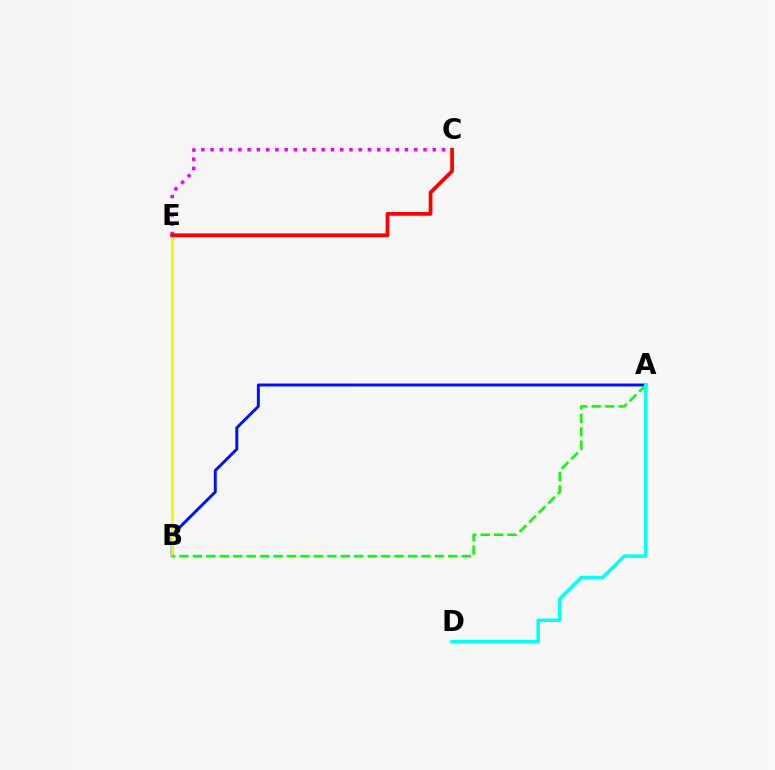{('A', 'B'): [{'color': '#0010ff', 'line_style': 'solid', 'thickness': 2.12}, {'color': '#08ff00', 'line_style': 'dashed', 'thickness': 1.83}], ('C', 'E'): [{'color': '#ee00ff', 'line_style': 'dotted', 'thickness': 2.52}, {'color': '#ff0000', 'line_style': 'solid', 'thickness': 2.7}], ('B', 'E'): [{'color': '#fcf500', 'line_style': 'solid', 'thickness': 2.05}], ('A', 'D'): [{'color': '#00fff6', 'line_style': 'solid', 'thickness': 2.51}]}